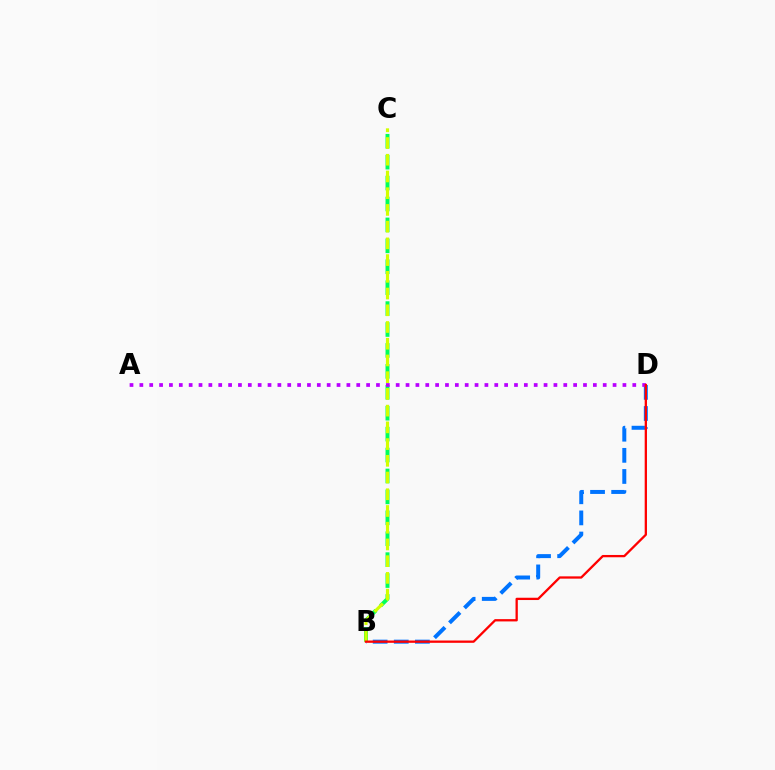{('B', 'D'): [{'color': '#0074ff', 'line_style': 'dashed', 'thickness': 2.87}, {'color': '#ff0000', 'line_style': 'solid', 'thickness': 1.65}], ('B', 'C'): [{'color': '#00ff5c', 'line_style': 'dashed', 'thickness': 2.84}, {'color': '#d1ff00', 'line_style': 'dashed', 'thickness': 2.27}], ('A', 'D'): [{'color': '#b900ff', 'line_style': 'dotted', 'thickness': 2.68}]}